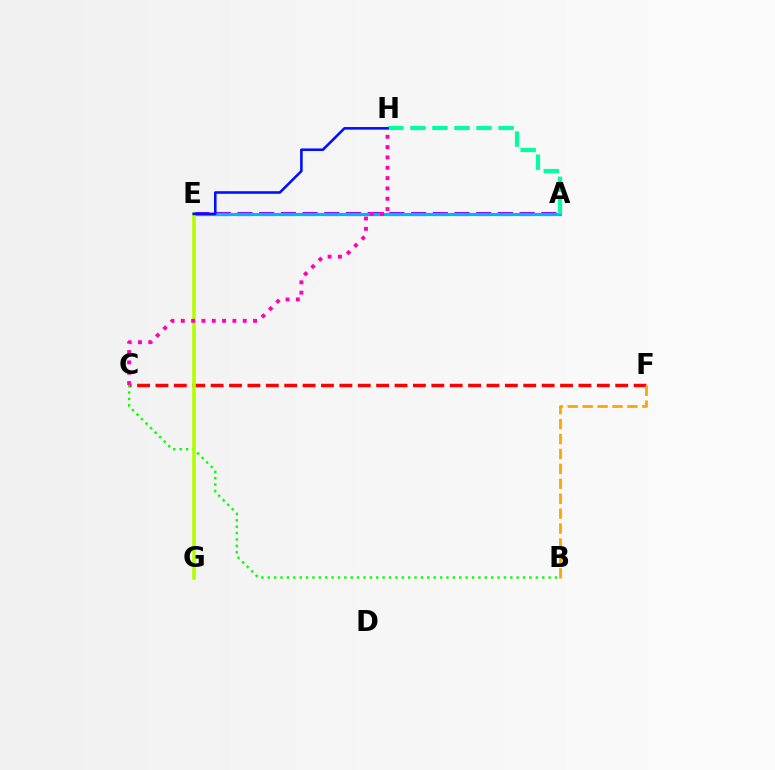{('A', 'E'): [{'color': '#9b00ff', 'line_style': 'dashed', 'thickness': 2.95}, {'color': '#00b5ff', 'line_style': 'solid', 'thickness': 2.28}], ('C', 'F'): [{'color': '#ff0000', 'line_style': 'dashed', 'thickness': 2.5}], ('B', 'C'): [{'color': '#08ff00', 'line_style': 'dotted', 'thickness': 1.73}], ('E', 'G'): [{'color': '#b3ff00', 'line_style': 'solid', 'thickness': 2.58}], ('B', 'F'): [{'color': '#ffa500', 'line_style': 'dashed', 'thickness': 2.03}], ('C', 'H'): [{'color': '#ff00bd', 'line_style': 'dotted', 'thickness': 2.81}], ('A', 'H'): [{'color': '#00ff9d', 'line_style': 'dashed', 'thickness': 2.99}], ('E', 'H'): [{'color': '#0010ff', 'line_style': 'solid', 'thickness': 1.86}]}